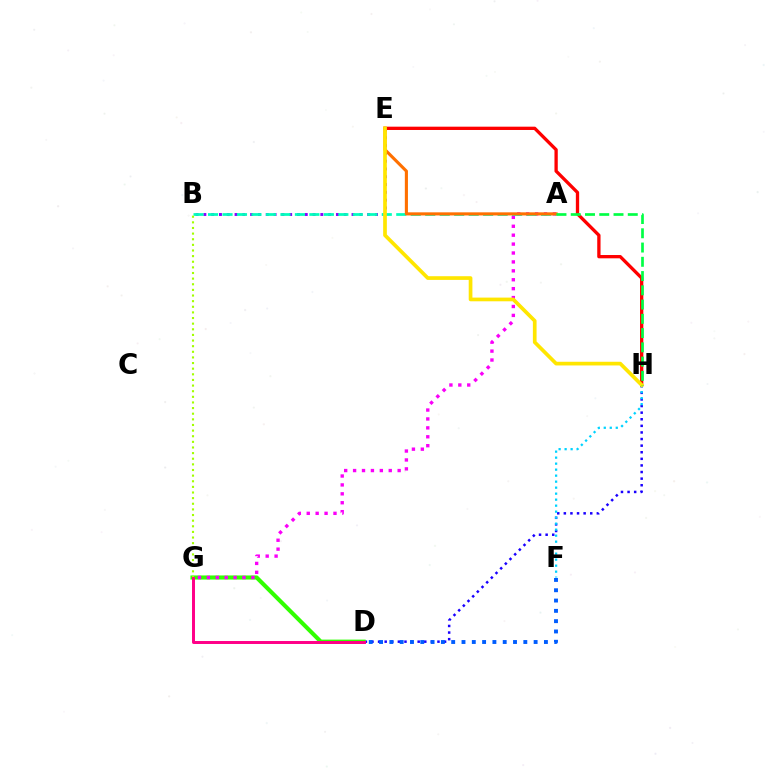{('E', 'H'): [{'color': '#ff0000', 'line_style': 'solid', 'thickness': 2.38}, {'color': '#ffe600', 'line_style': 'solid', 'thickness': 2.66}], ('D', 'H'): [{'color': '#1900ff', 'line_style': 'dotted', 'thickness': 1.79}], ('D', 'F'): [{'color': '#005dff', 'line_style': 'dotted', 'thickness': 2.8}], ('B', 'E'): [{'color': '#8a00ff', 'line_style': 'dotted', 'thickness': 2.12}], ('D', 'G'): [{'color': '#31ff00', 'line_style': 'solid', 'thickness': 2.95}, {'color': '#ff0088', 'line_style': 'solid', 'thickness': 2.14}], ('A', 'G'): [{'color': '#fa00f9', 'line_style': 'dotted', 'thickness': 2.42}], ('A', 'B'): [{'color': '#00ffbb', 'line_style': 'dashed', 'thickness': 1.97}], ('F', 'H'): [{'color': '#00d3ff', 'line_style': 'dotted', 'thickness': 1.63}], ('A', 'E'): [{'color': '#ff7000', 'line_style': 'solid', 'thickness': 2.23}], ('A', 'H'): [{'color': '#00ff45', 'line_style': 'dashed', 'thickness': 1.94}], ('B', 'G'): [{'color': '#a2ff00', 'line_style': 'dotted', 'thickness': 1.53}]}